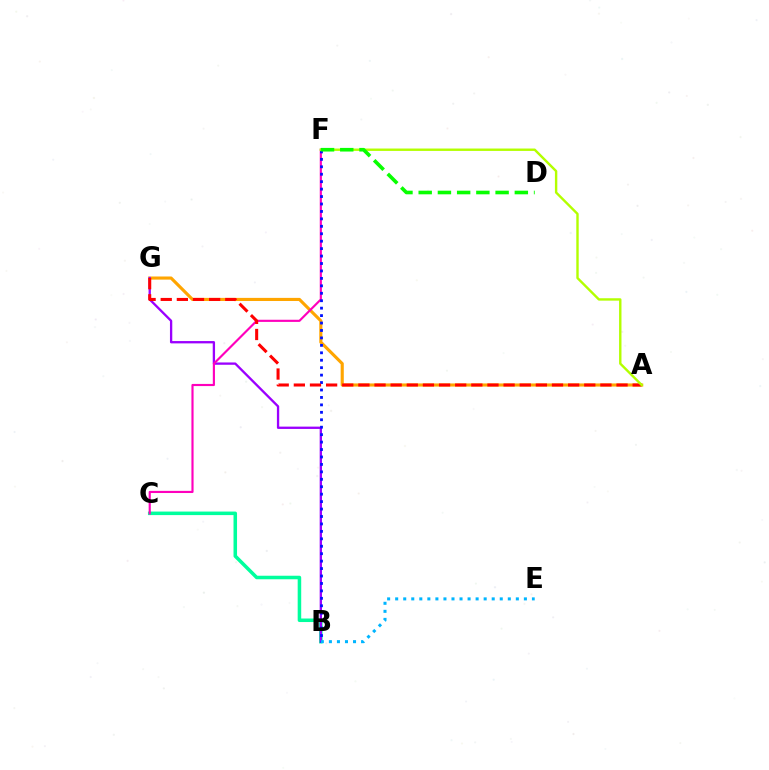{('A', 'G'): [{'color': '#ffa500', 'line_style': 'solid', 'thickness': 2.25}, {'color': '#ff0000', 'line_style': 'dashed', 'thickness': 2.19}], ('B', 'C'): [{'color': '#00ff9d', 'line_style': 'solid', 'thickness': 2.54}], ('B', 'G'): [{'color': '#9b00ff', 'line_style': 'solid', 'thickness': 1.67}], ('C', 'F'): [{'color': '#ff00bd', 'line_style': 'solid', 'thickness': 1.55}], ('B', 'F'): [{'color': '#0010ff', 'line_style': 'dotted', 'thickness': 2.02}], ('B', 'E'): [{'color': '#00b5ff', 'line_style': 'dotted', 'thickness': 2.19}], ('A', 'F'): [{'color': '#b3ff00', 'line_style': 'solid', 'thickness': 1.73}], ('D', 'F'): [{'color': '#08ff00', 'line_style': 'dashed', 'thickness': 2.61}]}